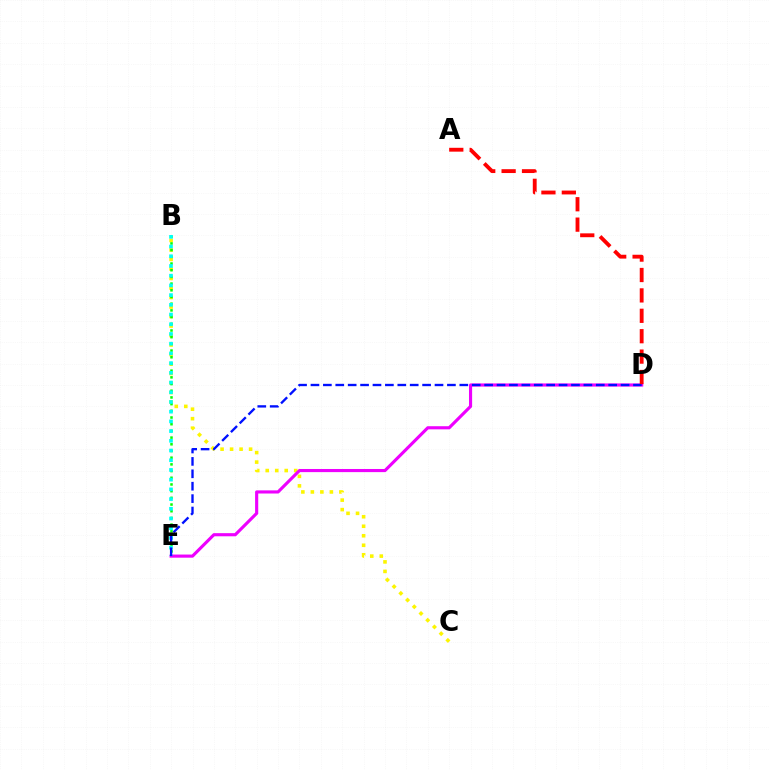{('B', 'C'): [{'color': '#fcf500', 'line_style': 'dotted', 'thickness': 2.58}], ('B', 'E'): [{'color': '#08ff00', 'line_style': 'dotted', 'thickness': 1.82}, {'color': '#00fff6', 'line_style': 'dotted', 'thickness': 2.64}], ('D', 'E'): [{'color': '#ee00ff', 'line_style': 'solid', 'thickness': 2.26}, {'color': '#0010ff', 'line_style': 'dashed', 'thickness': 1.69}], ('A', 'D'): [{'color': '#ff0000', 'line_style': 'dashed', 'thickness': 2.77}]}